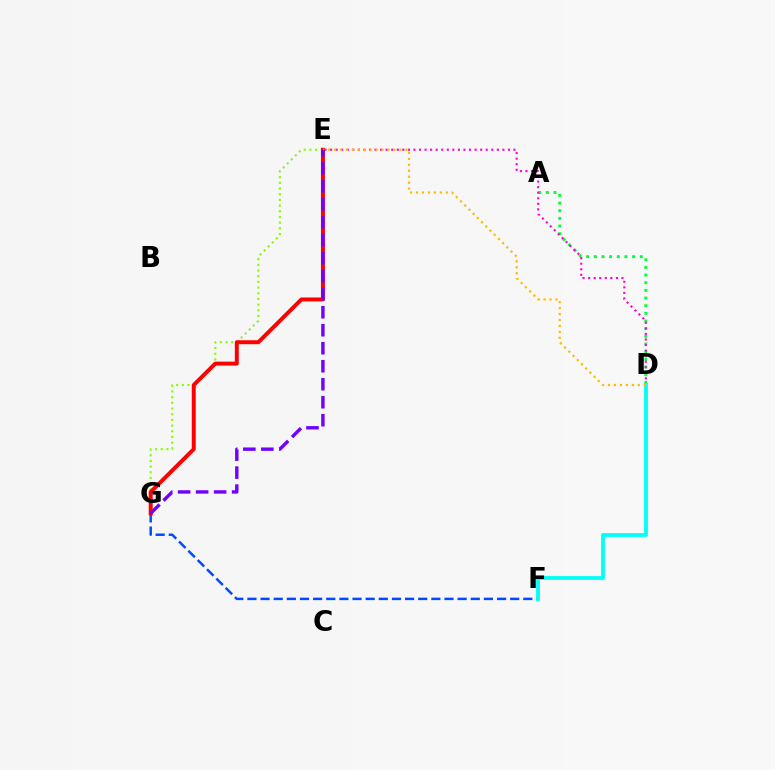{('E', 'G'): [{'color': '#84ff00', 'line_style': 'dotted', 'thickness': 1.54}, {'color': '#ff0000', 'line_style': 'solid', 'thickness': 2.85}, {'color': '#7200ff', 'line_style': 'dashed', 'thickness': 2.44}], ('A', 'D'): [{'color': '#00ff39', 'line_style': 'dotted', 'thickness': 2.08}], ('F', 'G'): [{'color': '#004bff', 'line_style': 'dashed', 'thickness': 1.78}], ('D', 'E'): [{'color': '#ff00cf', 'line_style': 'dotted', 'thickness': 1.51}, {'color': '#ffbd00', 'line_style': 'dotted', 'thickness': 1.62}], ('D', 'F'): [{'color': '#00fff6', 'line_style': 'solid', 'thickness': 2.73}]}